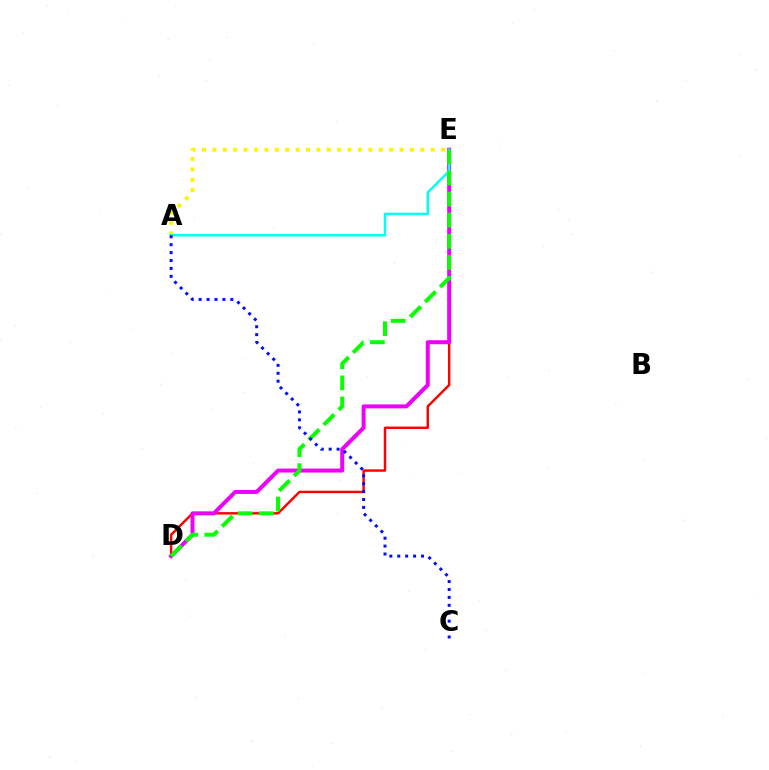{('D', 'E'): [{'color': '#ff0000', 'line_style': 'solid', 'thickness': 1.76}, {'color': '#ee00ff', 'line_style': 'solid', 'thickness': 2.87}, {'color': '#08ff00', 'line_style': 'dashed', 'thickness': 2.87}], ('A', 'E'): [{'color': '#fcf500', 'line_style': 'dotted', 'thickness': 2.82}, {'color': '#00fff6', 'line_style': 'solid', 'thickness': 1.76}], ('A', 'C'): [{'color': '#0010ff', 'line_style': 'dotted', 'thickness': 2.15}]}